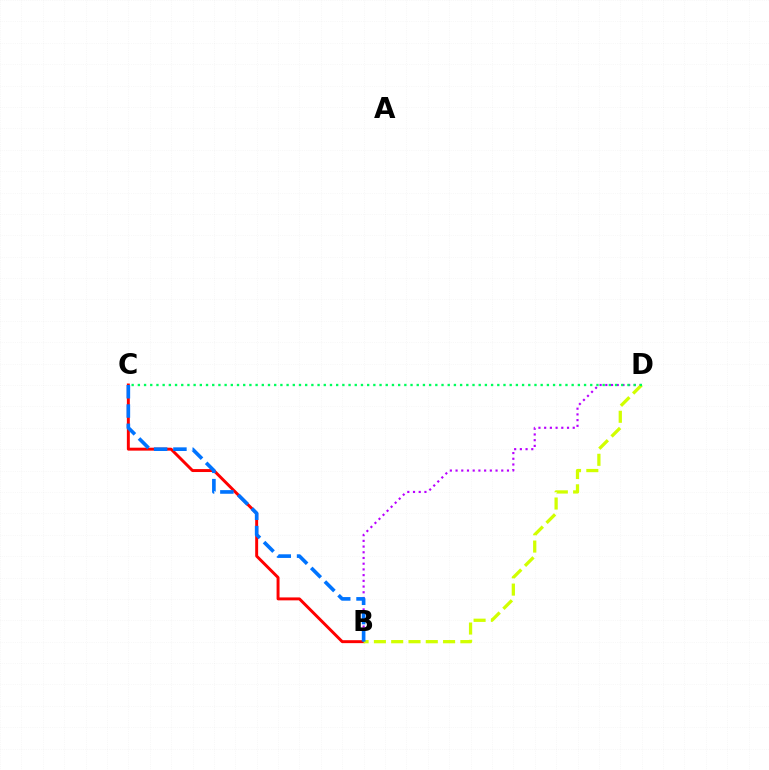{('B', 'C'): [{'color': '#ff0000', 'line_style': 'solid', 'thickness': 2.12}, {'color': '#0074ff', 'line_style': 'dashed', 'thickness': 2.62}], ('B', 'D'): [{'color': '#b900ff', 'line_style': 'dotted', 'thickness': 1.55}, {'color': '#d1ff00', 'line_style': 'dashed', 'thickness': 2.35}], ('C', 'D'): [{'color': '#00ff5c', 'line_style': 'dotted', 'thickness': 1.68}]}